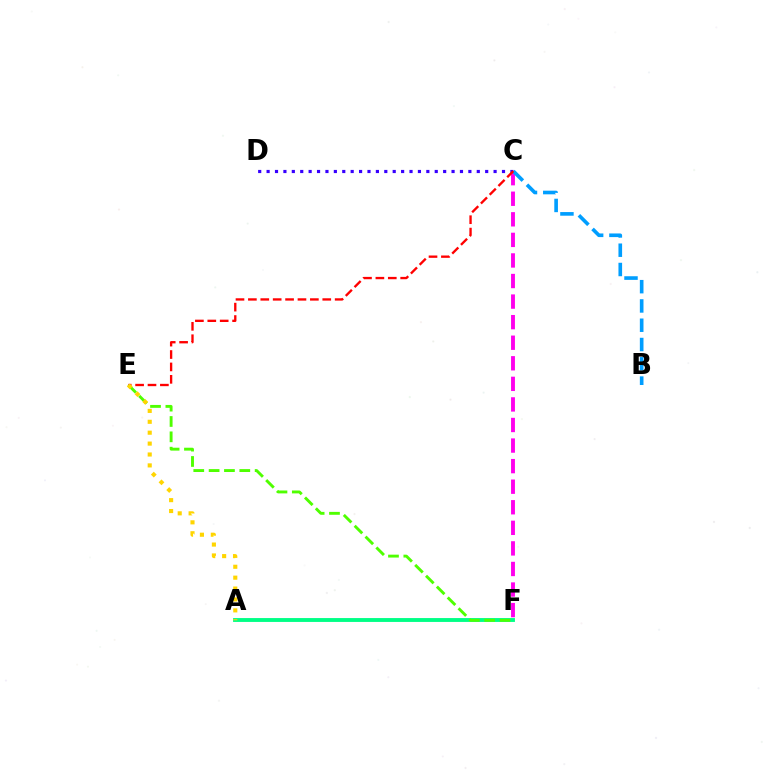{('A', 'F'): [{'color': '#00ff86', 'line_style': 'solid', 'thickness': 2.79}], ('C', 'F'): [{'color': '#ff00ed', 'line_style': 'dashed', 'thickness': 2.79}], ('C', 'D'): [{'color': '#3700ff', 'line_style': 'dotted', 'thickness': 2.28}], ('B', 'C'): [{'color': '#009eff', 'line_style': 'dashed', 'thickness': 2.62}], ('C', 'E'): [{'color': '#ff0000', 'line_style': 'dashed', 'thickness': 1.68}], ('E', 'F'): [{'color': '#4fff00', 'line_style': 'dashed', 'thickness': 2.08}], ('A', 'E'): [{'color': '#ffd500', 'line_style': 'dotted', 'thickness': 2.96}]}